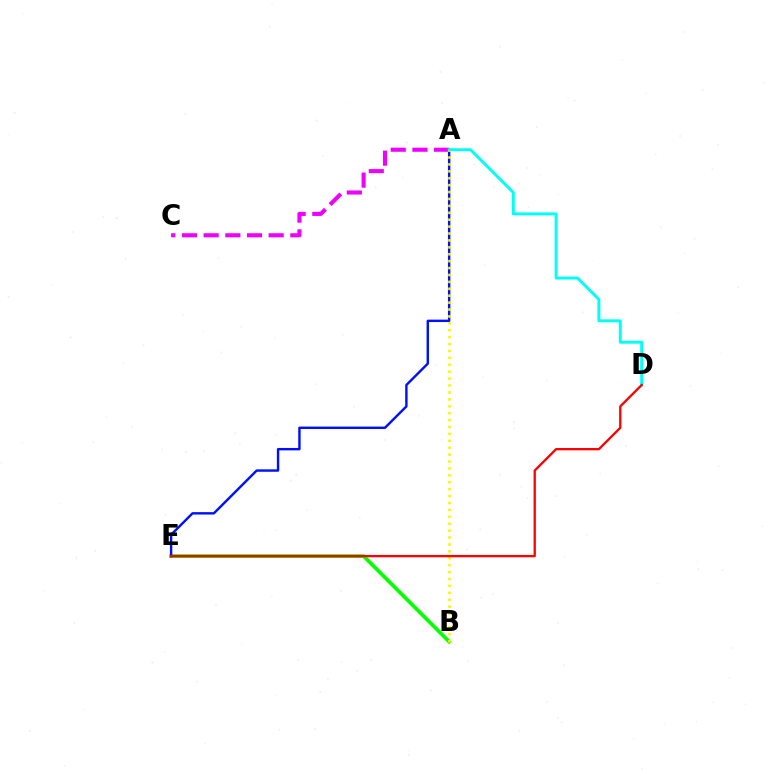{('B', 'E'): [{'color': '#08ff00', 'line_style': 'solid', 'thickness': 2.67}], ('A', 'E'): [{'color': '#0010ff', 'line_style': 'solid', 'thickness': 1.74}], ('A', 'C'): [{'color': '#ee00ff', 'line_style': 'dashed', 'thickness': 2.94}], ('A', 'D'): [{'color': '#00fff6', 'line_style': 'solid', 'thickness': 2.12}], ('A', 'B'): [{'color': '#fcf500', 'line_style': 'dotted', 'thickness': 1.88}], ('D', 'E'): [{'color': '#ff0000', 'line_style': 'solid', 'thickness': 1.66}]}